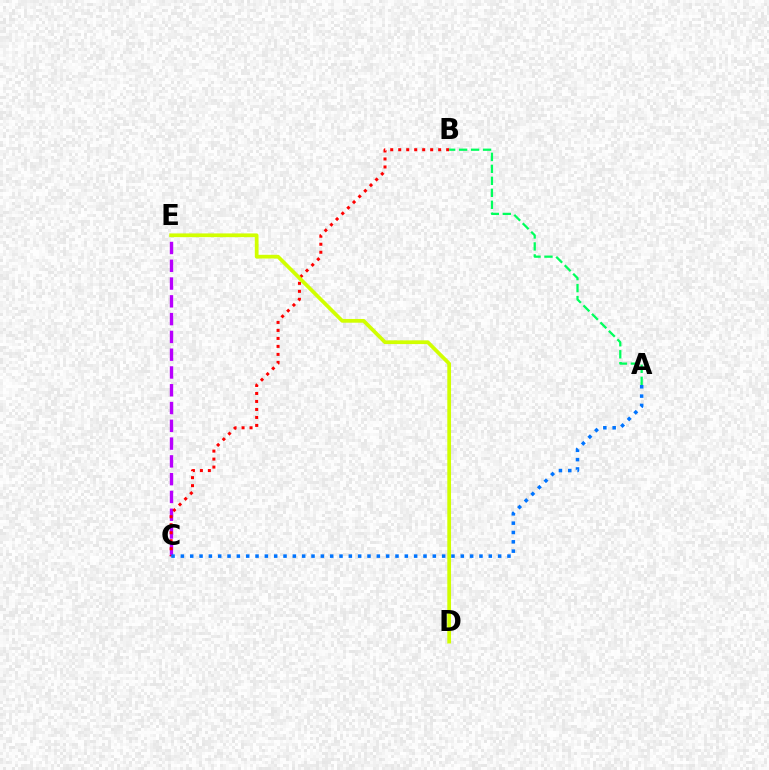{('C', 'E'): [{'color': '#b900ff', 'line_style': 'dashed', 'thickness': 2.42}], ('B', 'C'): [{'color': '#ff0000', 'line_style': 'dotted', 'thickness': 2.17}], ('D', 'E'): [{'color': '#d1ff00', 'line_style': 'solid', 'thickness': 2.69}], ('A', 'B'): [{'color': '#00ff5c', 'line_style': 'dashed', 'thickness': 1.63}], ('A', 'C'): [{'color': '#0074ff', 'line_style': 'dotted', 'thickness': 2.54}]}